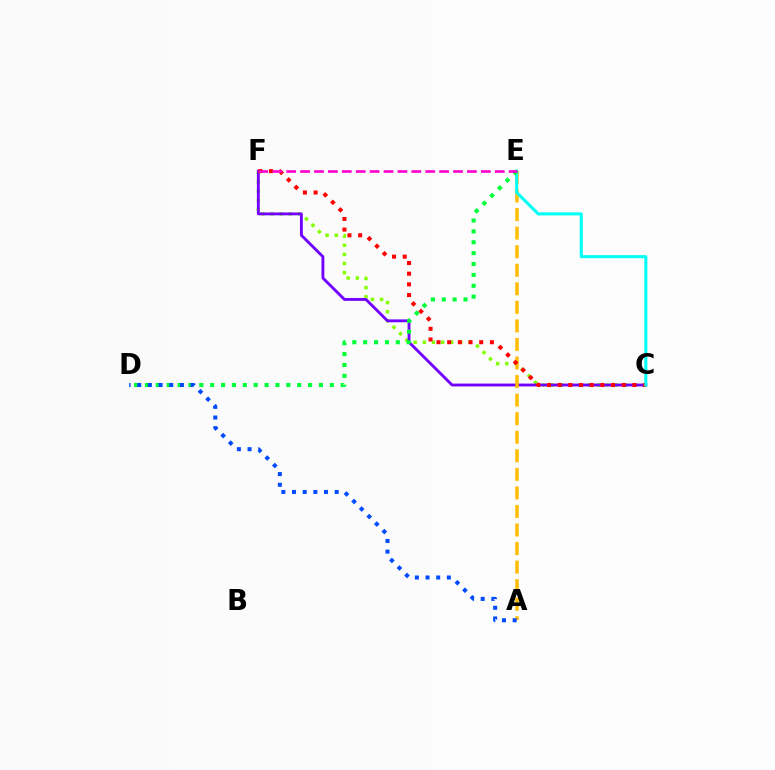{('C', 'F'): [{'color': '#84ff00', 'line_style': 'dotted', 'thickness': 2.48}, {'color': '#7200ff', 'line_style': 'solid', 'thickness': 2.06}, {'color': '#ff0000', 'line_style': 'dotted', 'thickness': 2.9}], ('A', 'E'): [{'color': '#ffbd00', 'line_style': 'dashed', 'thickness': 2.52}], ('C', 'E'): [{'color': '#00fff6', 'line_style': 'solid', 'thickness': 2.2}], ('D', 'E'): [{'color': '#00ff39', 'line_style': 'dotted', 'thickness': 2.96}], ('A', 'D'): [{'color': '#004bff', 'line_style': 'dotted', 'thickness': 2.9}], ('E', 'F'): [{'color': '#ff00cf', 'line_style': 'dashed', 'thickness': 1.89}]}